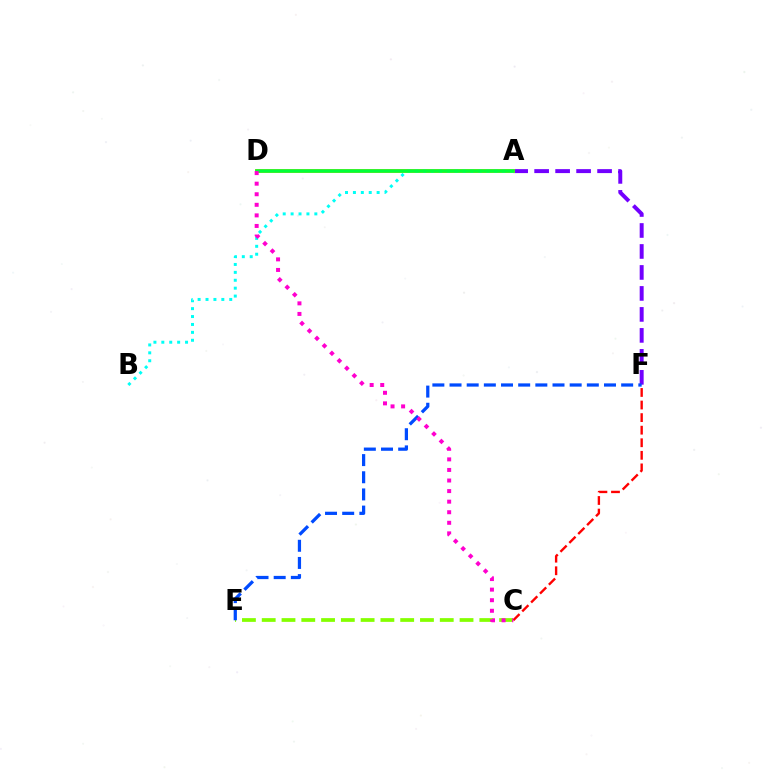{('A', 'F'): [{'color': '#7200ff', 'line_style': 'dashed', 'thickness': 2.85}], ('A', 'D'): [{'color': '#ffbd00', 'line_style': 'solid', 'thickness': 2.81}, {'color': '#00ff39', 'line_style': 'solid', 'thickness': 2.56}], ('A', 'B'): [{'color': '#00fff6', 'line_style': 'dotted', 'thickness': 2.15}], ('C', 'F'): [{'color': '#ff0000', 'line_style': 'dashed', 'thickness': 1.71}], ('C', 'E'): [{'color': '#84ff00', 'line_style': 'dashed', 'thickness': 2.69}], ('E', 'F'): [{'color': '#004bff', 'line_style': 'dashed', 'thickness': 2.33}], ('C', 'D'): [{'color': '#ff00cf', 'line_style': 'dotted', 'thickness': 2.87}]}